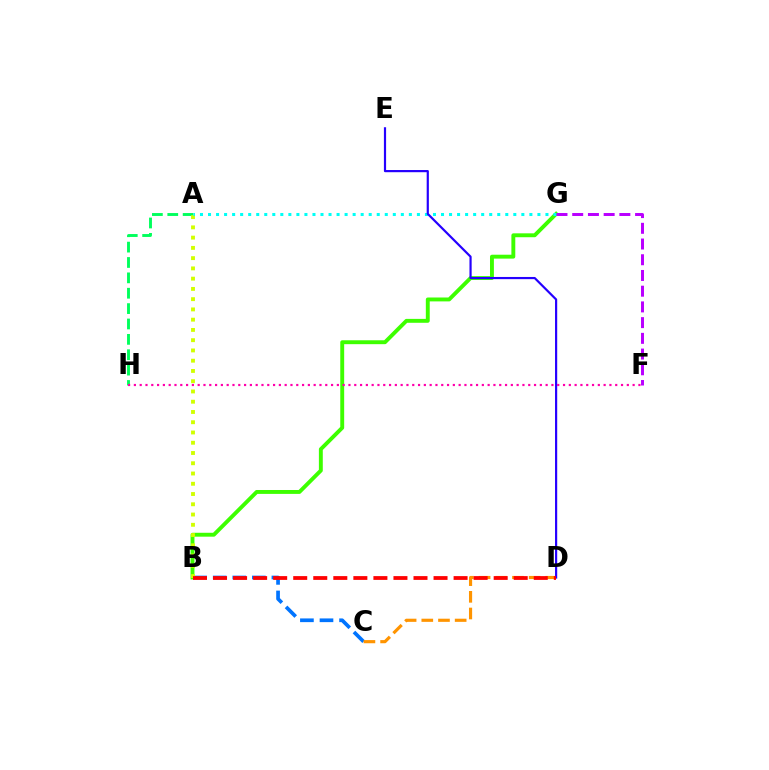{('B', 'C'): [{'color': '#0074ff', 'line_style': 'dashed', 'thickness': 2.66}], ('A', 'H'): [{'color': '#00ff5c', 'line_style': 'dashed', 'thickness': 2.09}], ('B', 'G'): [{'color': '#3dff00', 'line_style': 'solid', 'thickness': 2.81}], ('A', 'B'): [{'color': '#d1ff00', 'line_style': 'dotted', 'thickness': 2.79}], ('C', 'D'): [{'color': '#ff9400', 'line_style': 'dashed', 'thickness': 2.27}], ('A', 'G'): [{'color': '#00fff6', 'line_style': 'dotted', 'thickness': 2.18}], ('D', 'E'): [{'color': '#2500ff', 'line_style': 'solid', 'thickness': 1.57}], ('F', 'H'): [{'color': '#ff00ac', 'line_style': 'dotted', 'thickness': 1.58}], ('F', 'G'): [{'color': '#b900ff', 'line_style': 'dashed', 'thickness': 2.14}], ('B', 'D'): [{'color': '#ff0000', 'line_style': 'dashed', 'thickness': 2.72}]}